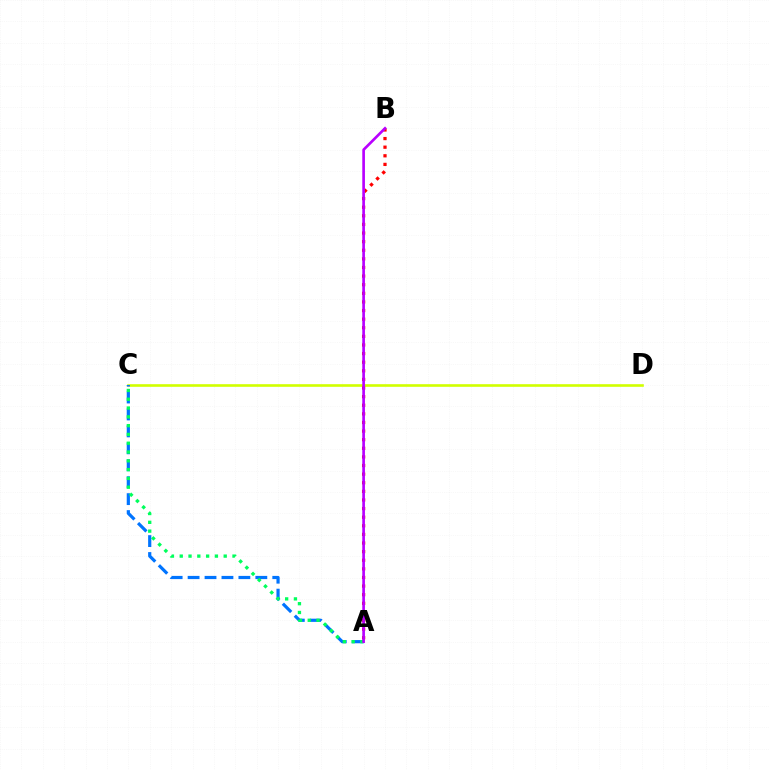{('C', 'D'): [{'color': '#d1ff00', 'line_style': 'solid', 'thickness': 1.89}], ('A', 'C'): [{'color': '#0074ff', 'line_style': 'dashed', 'thickness': 2.3}, {'color': '#00ff5c', 'line_style': 'dotted', 'thickness': 2.39}], ('A', 'B'): [{'color': '#ff0000', 'line_style': 'dotted', 'thickness': 2.34}, {'color': '#b900ff', 'line_style': 'solid', 'thickness': 1.92}]}